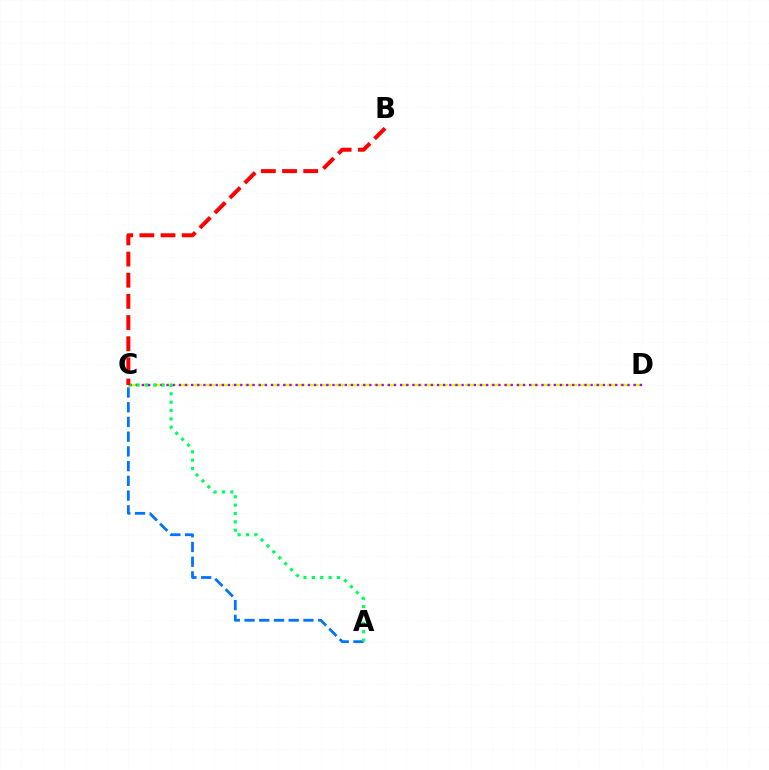{('A', 'C'): [{'color': '#0074ff', 'line_style': 'dashed', 'thickness': 2.0}, {'color': '#00ff5c', 'line_style': 'dotted', 'thickness': 2.27}], ('C', 'D'): [{'color': '#d1ff00', 'line_style': 'dashed', 'thickness': 1.76}, {'color': '#b900ff', 'line_style': 'dotted', 'thickness': 1.67}], ('B', 'C'): [{'color': '#ff0000', 'line_style': 'dashed', 'thickness': 2.87}]}